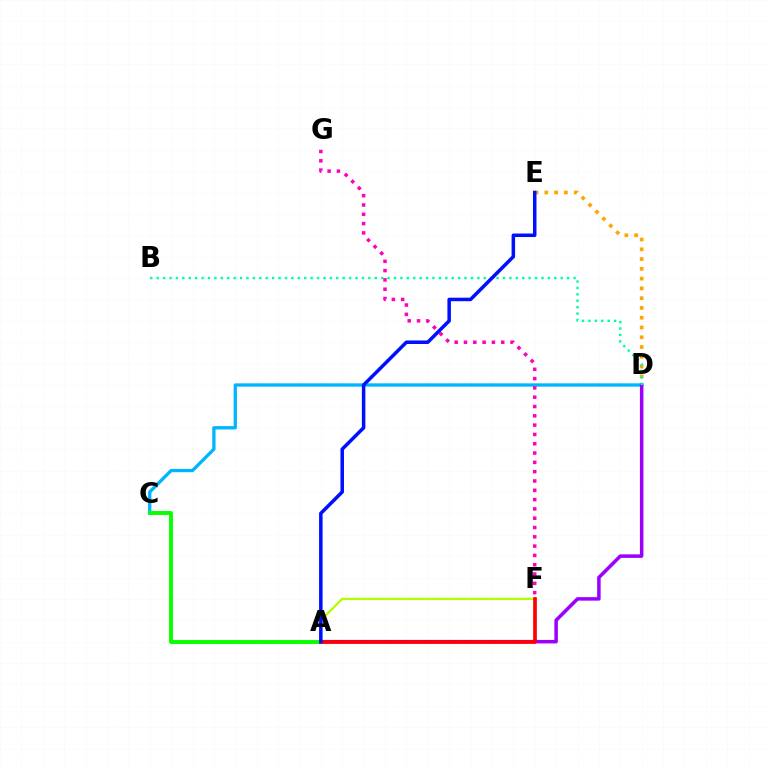{('A', 'F'): [{'color': '#b3ff00', 'line_style': 'solid', 'thickness': 1.63}, {'color': '#ff0000', 'line_style': 'solid', 'thickness': 2.66}], ('D', 'E'): [{'color': '#ffa500', 'line_style': 'dotted', 'thickness': 2.66}], ('C', 'D'): [{'color': '#00b5ff', 'line_style': 'solid', 'thickness': 2.39}], ('A', 'D'): [{'color': '#9b00ff', 'line_style': 'solid', 'thickness': 2.53}], ('B', 'D'): [{'color': '#00ff9d', 'line_style': 'dotted', 'thickness': 1.74}], ('A', 'C'): [{'color': '#08ff00', 'line_style': 'solid', 'thickness': 2.83}], ('F', 'G'): [{'color': '#ff00bd', 'line_style': 'dotted', 'thickness': 2.53}], ('A', 'E'): [{'color': '#0010ff', 'line_style': 'solid', 'thickness': 2.53}]}